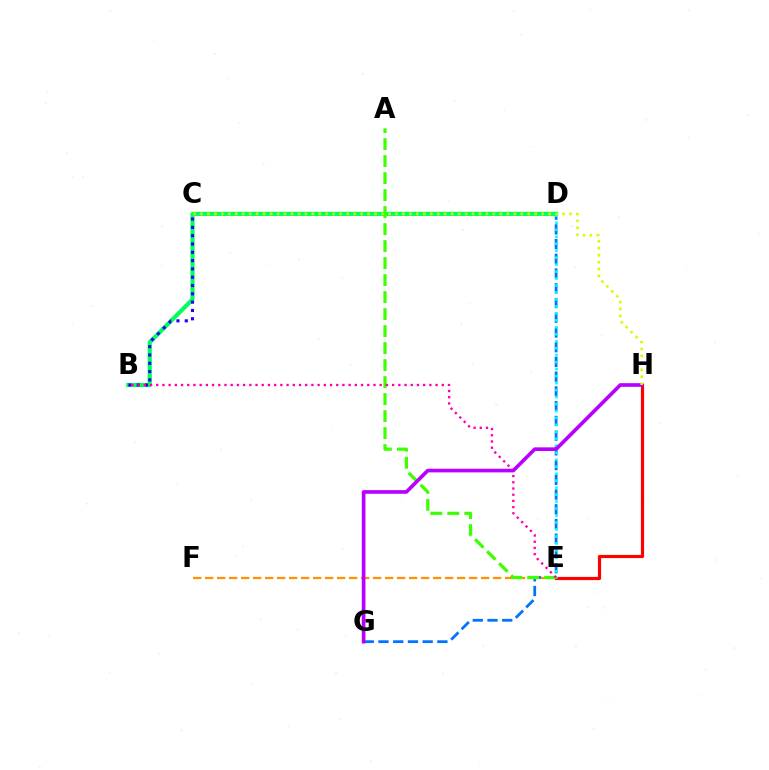{('D', 'G'): [{'color': '#0074ff', 'line_style': 'dashed', 'thickness': 2.0}], ('E', 'F'): [{'color': '#ff9400', 'line_style': 'dashed', 'thickness': 1.63}], ('E', 'H'): [{'color': '#ff0000', 'line_style': 'solid', 'thickness': 2.29}], ('B', 'D'): [{'color': '#00ff5c', 'line_style': 'solid', 'thickness': 3.0}], ('D', 'E'): [{'color': '#00fff6', 'line_style': 'dotted', 'thickness': 1.89}], ('B', 'C'): [{'color': '#2500ff', 'line_style': 'dotted', 'thickness': 2.26}], ('A', 'E'): [{'color': '#3dff00', 'line_style': 'dashed', 'thickness': 2.31}], ('B', 'E'): [{'color': '#ff00ac', 'line_style': 'dotted', 'thickness': 1.69}], ('G', 'H'): [{'color': '#b900ff', 'line_style': 'solid', 'thickness': 2.63}], ('C', 'H'): [{'color': '#d1ff00', 'line_style': 'dotted', 'thickness': 1.89}]}